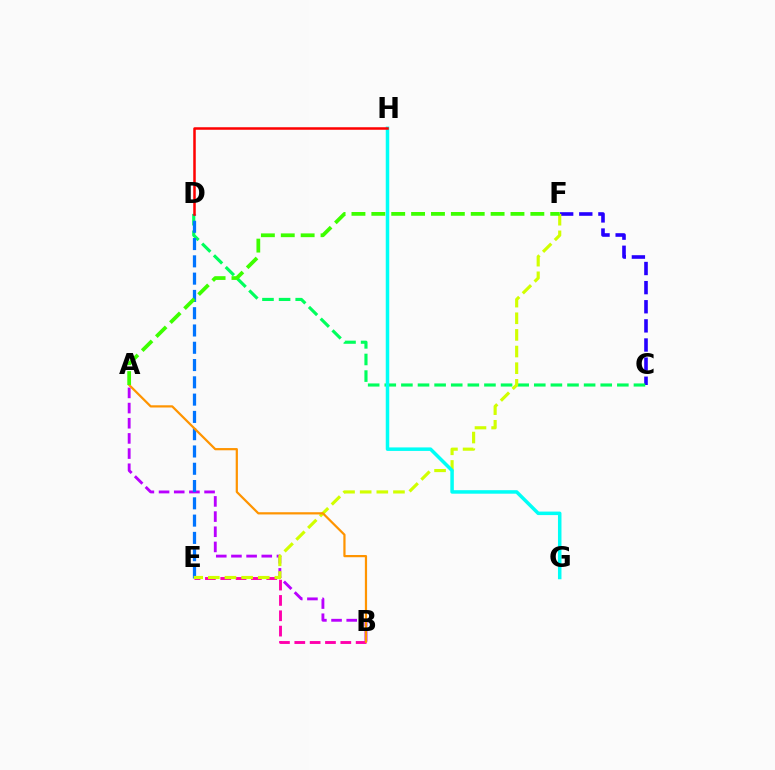{('C', 'F'): [{'color': '#2500ff', 'line_style': 'dashed', 'thickness': 2.6}], ('C', 'D'): [{'color': '#00ff5c', 'line_style': 'dashed', 'thickness': 2.26}], ('A', 'B'): [{'color': '#b900ff', 'line_style': 'dashed', 'thickness': 2.06}, {'color': '#ff9400', 'line_style': 'solid', 'thickness': 1.6}], ('B', 'E'): [{'color': '#ff00ac', 'line_style': 'dashed', 'thickness': 2.08}], ('D', 'E'): [{'color': '#0074ff', 'line_style': 'dashed', 'thickness': 2.35}], ('E', 'F'): [{'color': '#d1ff00', 'line_style': 'dashed', 'thickness': 2.26}], ('G', 'H'): [{'color': '#00fff6', 'line_style': 'solid', 'thickness': 2.52}], ('A', 'F'): [{'color': '#3dff00', 'line_style': 'dashed', 'thickness': 2.7}], ('D', 'H'): [{'color': '#ff0000', 'line_style': 'solid', 'thickness': 1.81}]}